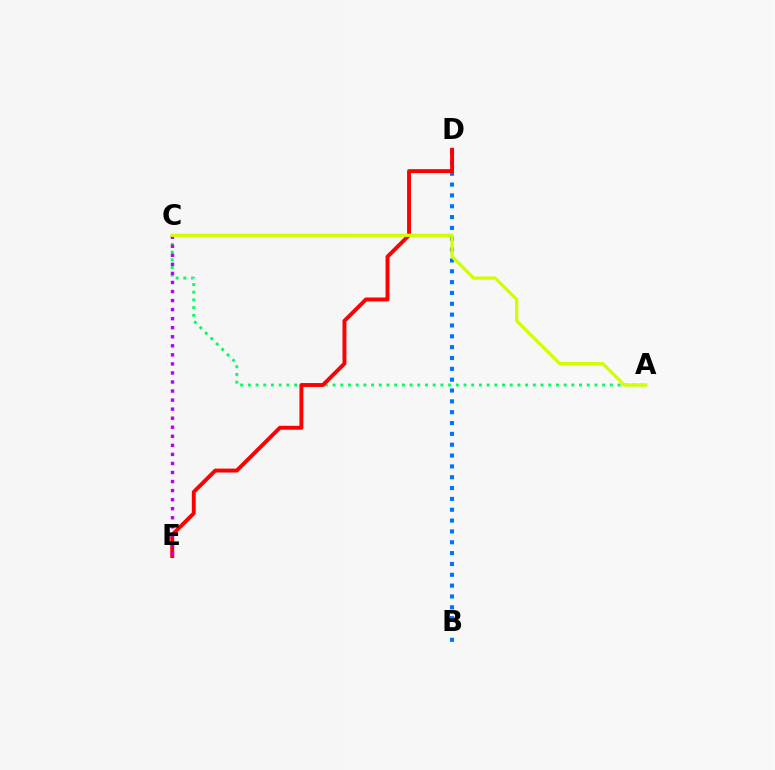{('B', 'D'): [{'color': '#0074ff', 'line_style': 'dotted', 'thickness': 2.95}], ('A', 'C'): [{'color': '#00ff5c', 'line_style': 'dotted', 'thickness': 2.09}, {'color': '#d1ff00', 'line_style': 'solid', 'thickness': 2.36}], ('D', 'E'): [{'color': '#ff0000', 'line_style': 'solid', 'thickness': 2.81}], ('C', 'E'): [{'color': '#b900ff', 'line_style': 'dotted', 'thickness': 2.46}]}